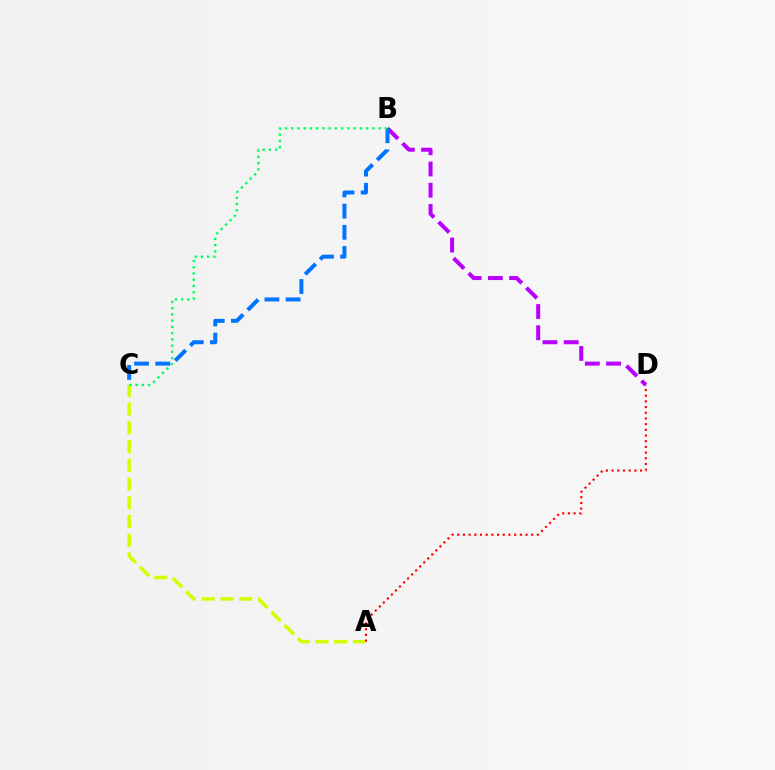{('B', 'D'): [{'color': '#b900ff', 'line_style': 'dashed', 'thickness': 2.89}], ('A', 'C'): [{'color': '#d1ff00', 'line_style': 'dashed', 'thickness': 2.55}], ('B', 'C'): [{'color': '#0074ff', 'line_style': 'dashed', 'thickness': 2.88}, {'color': '#00ff5c', 'line_style': 'dotted', 'thickness': 1.7}], ('A', 'D'): [{'color': '#ff0000', 'line_style': 'dotted', 'thickness': 1.55}]}